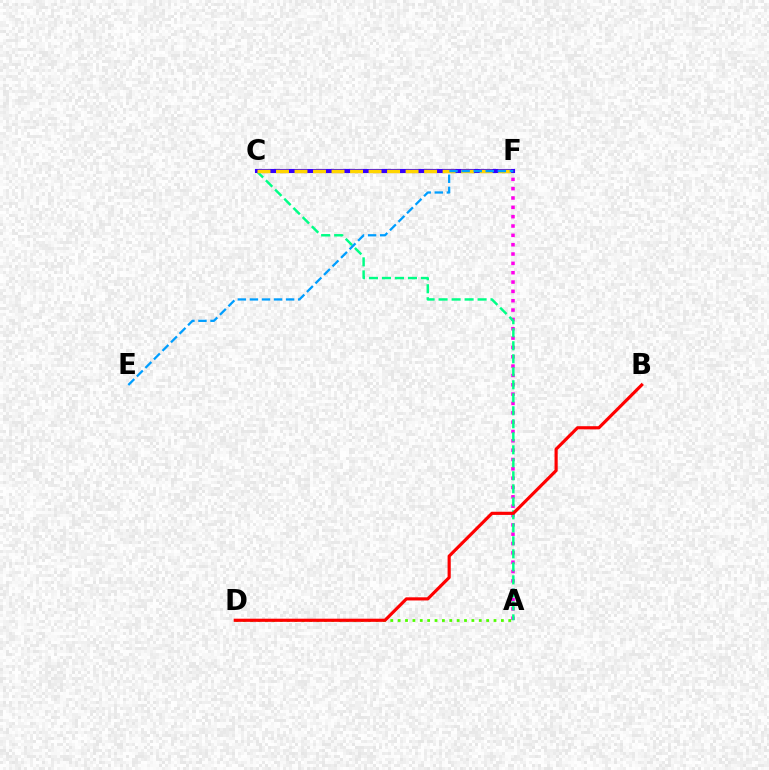{('A', 'F'): [{'color': '#ff00ed', 'line_style': 'dotted', 'thickness': 2.54}], ('A', 'C'): [{'color': '#00ff86', 'line_style': 'dashed', 'thickness': 1.77}], ('A', 'D'): [{'color': '#4fff00', 'line_style': 'dotted', 'thickness': 2.0}], ('C', 'F'): [{'color': '#3700ff', 'line_style': 'solid', 'thickness': 2.97}, {'color': '#ffd500', 'line_style': 'dashed', 'thickness': 2.52}], ('B', 'D'): [{'color': '#ff0000', 'line_style': 'solid', 'thickness': 2.27}], ('E', 'F'): [{'color': '#009eff', 'line_style': 'dashed', 'thickness': 1.64}]}